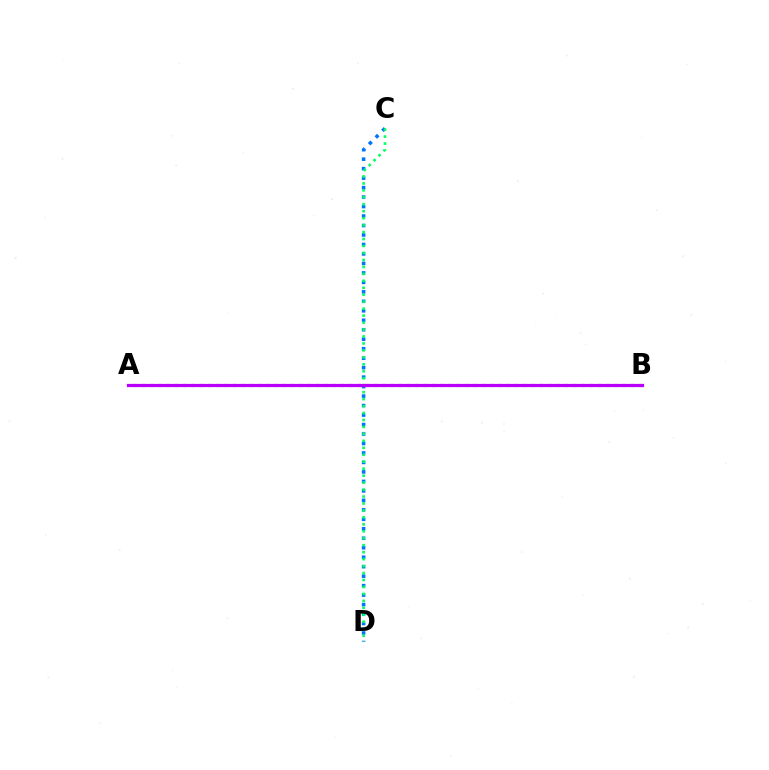{('C', 'D'): [{'color': '#0074ff', 'line_style': 'dotted', 'thickness': 2.57}, {'color': '#00ff5c', 'line_style': 'dotted', 'thickness': 1.89}], ('A', 'B'): [{'color': '#ff0000', 'line_style': 'dotted', 'thickness': 2.25}, {'color': '#d1ff00', 'line_style': 'dotted', 'thickness': 1.81}, {'color': '#b900ff', 'line_style': 'solid', 'thickness': 2.31}]}